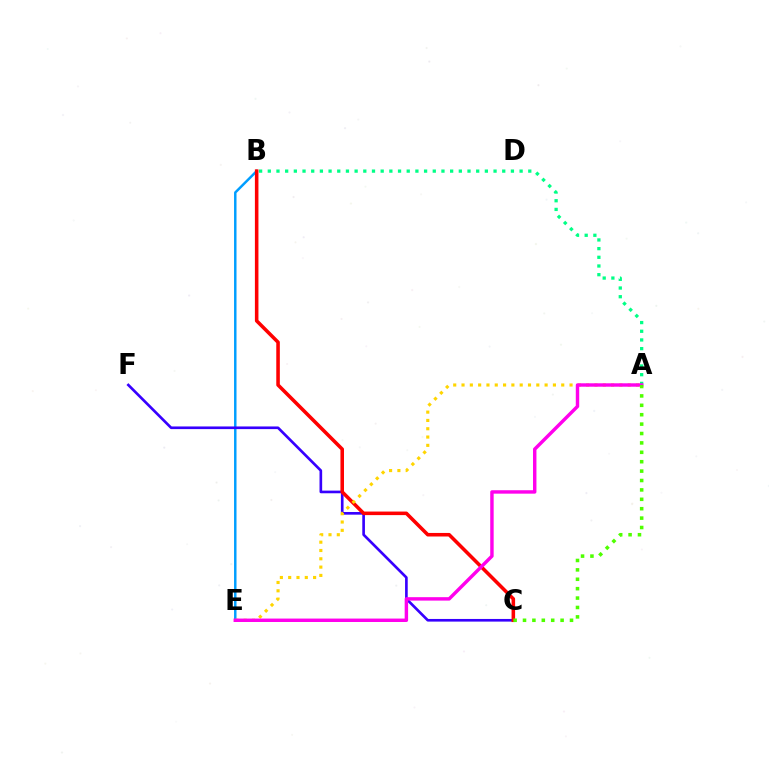{('A', 'B'): [{'color': '#00ff86', 'line_style': 'dotted', 'thickness': 2.36}], ('B', 'E'): [{'color': '#009eff', 'line_style': 'solid', 'thickness': 1.78}], ('C', 'F'): [{'color': '#3700ff', 'line_style': 'solid', 'thickness': 1.91}], ('B', 'C'): [{'color': '#ff0000', 'line_style': 'solid', 'thickness': 2.56}], ('A', 'E'): [{'color': '#ffd500', 'line_style': 'dotted', 'thickness': 2.26}, {'color': '#ff00ed', 'line_style': 'solid', 'thickness': 2.47}], ('A', 'C'): [{'color': '#4fff00', 'line_style': 'dotted', 'thickness': 2.55}]}